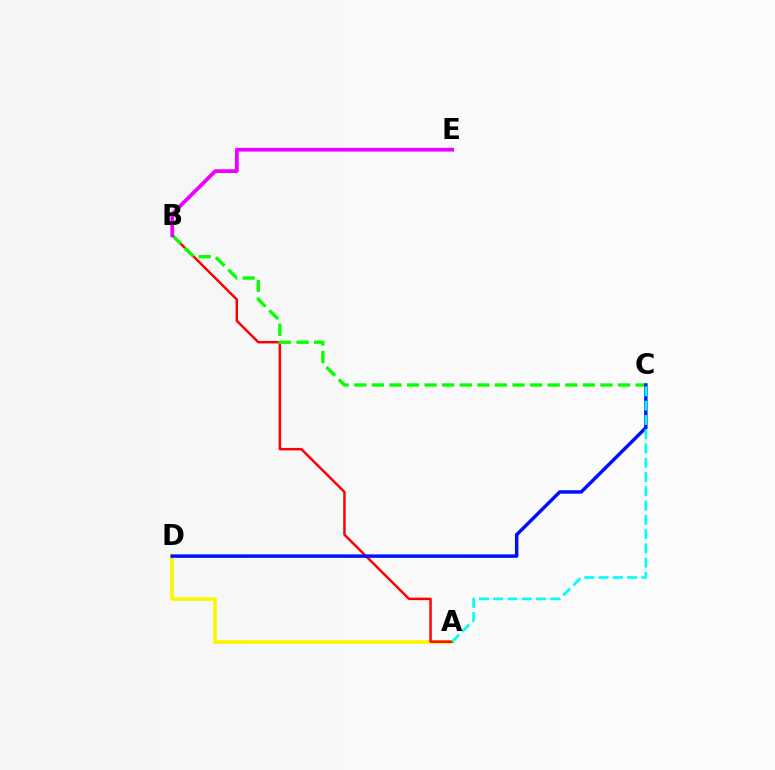{('A', 'D'): [{'color': '#fcf500', 'line_style': 'solid', 'thickness': 2.58}], ('A', 'B'): [{'color': '#ff0000', 'line_style': 'solid', 'thickness': 1.78}], ('B', 'C'): [{'color': '#08ff00', 'line_style': 'dashed', 'thickness': 2.39}], ('C', 'D'): [{'color': '#0010ff', 'line_style': 'solid', 'thickness': 2.49}], ('A', 'C'): [{'color': '#00fff6', 'line_style': 'dashed', 'thickness': 1.94}], ('B', 'E'): [{'color': '#ee00ff', 'line_style': 'solid', 'thickness': 2.7}]}